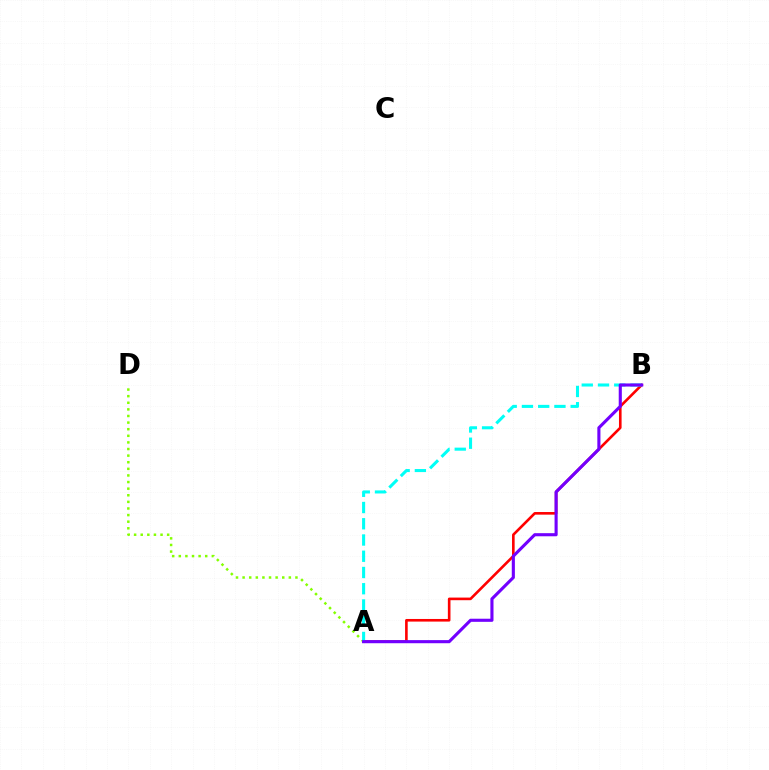{('A', 'B'): [{'color': '#ff0000', 'line_style': 'solid', 'thickness': 1.89}, {'color': '#00fff6', 'line_style': 'dashed', 'thickness': 2.21}, {'color': '#7200ff', 'line_style': 'solid', 'thickness': 2.24}], ('A', 'D'): [{'color': '#84ff00', 'line_style': 'dotted', 'thickness': 1.79}]}